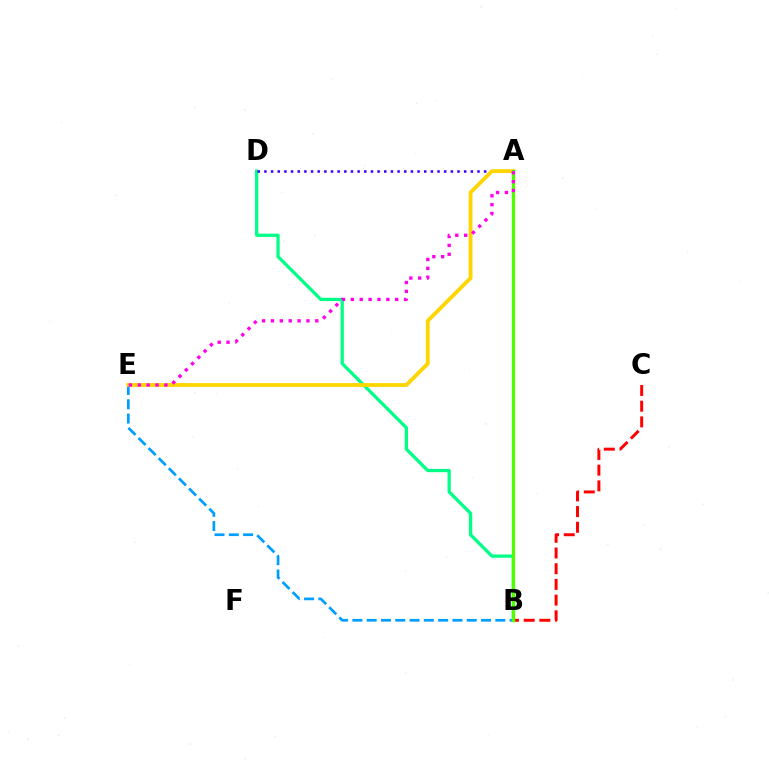{('B', 'D'): [{'color': '#00ff86', 'line_style': 'solid', 'thickness': 2.35}], ('B', 'C'): [{'color': '#ff0000', 'line_style': 'dashed', 'thickness': 2.13}], ('B', 'E'): [{'color': '#009eff', 'line_style': 'dashed', 'thickness': 1.94}], ('A', 'D'): [{'color': '#3700ff', 'line_style': 'dotted', 'thickness': 1.81}], ('A', 'E'): [{'color': '#ffd500', 'line_style': 'solid', 'thickness': 2.74}, {'color': '#ff00ed', 'line_style': 'dotted', 'thickness': 2.41}], ('A', 'B'): [{'color': '#4fff00', 'line_style': 'solid', 'thickness': 2.4}]}